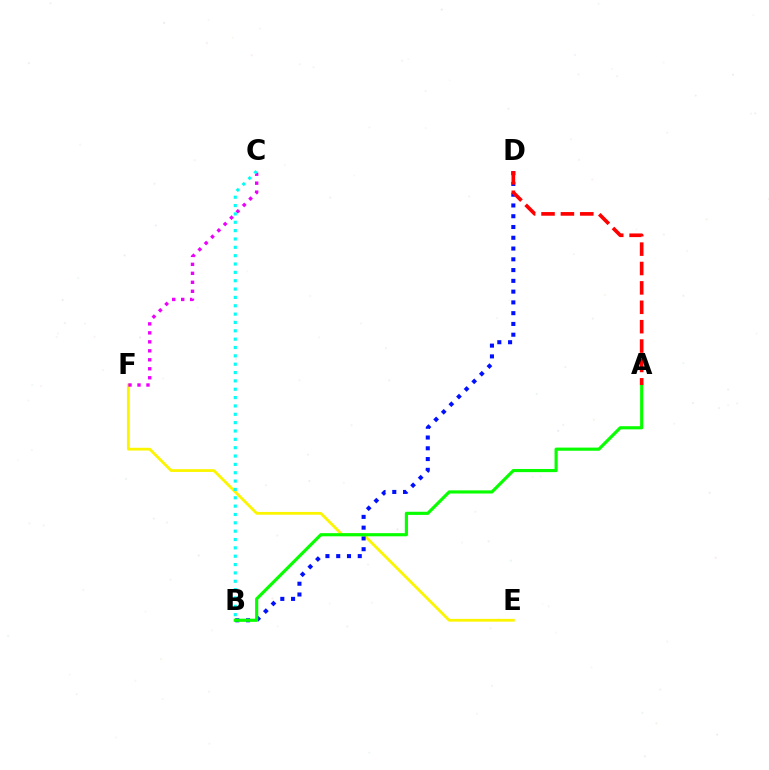{('E', 'F'): [{'color': '#fcf500', 'line_style': 'solid', 'thickness': 2.0}], ('C', 'F'): [{'color': '#ee00ff', 'line_style': 'dotted', 'thickness': 2.44}], ('B', 'D'): [{'color': '#0010ff', 'line_style': 'dotted', 'thickness': 2.93}], ('A', 'B'): [{'color': '#08ff00', 'line_style': 'solid', 'thickness': 2.27}], ('B', 'C'): [{'color': '#00fff6', 'line_style': 'dotted', 'thickness': 2.27}], ('A', 'D'): [{'color': '#ff0000', 'line_style': 'dashed', 'thickness': 2.63}]}